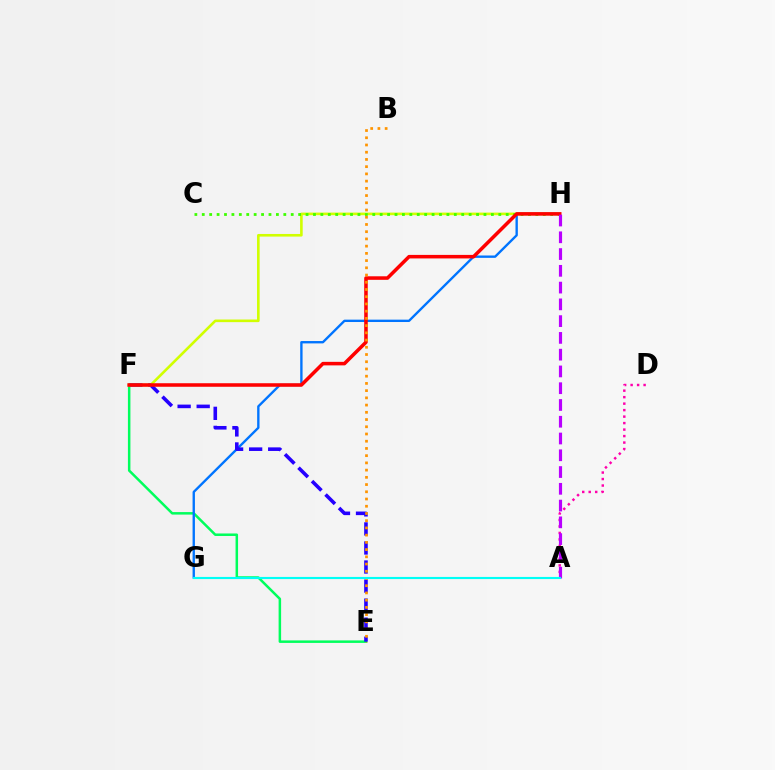{('E', 'F'): [{'color': '#00ff5c', 'line_style': 'solid', 'thickness': 1.8}, {'color': '#2500ff', 'line_style': 'dashed', 'thickness': 2.59}], ('G', 'H'): [{'color': '#0074ff', 'line_style': 'solid', 'thickness': 1.7}], ('F', 'H'): [{'color': '#d1ff00', 'line_style': 'solid', 'thickness': 1.88}, {'color': '#ff0000', 'line_style': 'solid', 'thickness': 2.55}], ('C', 'H'): [{'color': '#3dff00', 'line_style': 'dotted', 'thickness': 2.01}], ('A', 'D'): [{'color': '#ff00ac', 'line_style': 'dotted', 'thickness': 1.76}], ('A', 'H'): [{'color': '#b900ff', 'line_style': 'dashed', 'thickness': 2.28}], ('B', 'E'): [{'color': '#ff9400', 'line_style': 'dotted', 'thickness': 1.96}], ('A', 'G'): [{'color': '#00fff6', 'line_style': 'solid', 'thickness': 1.54}]}